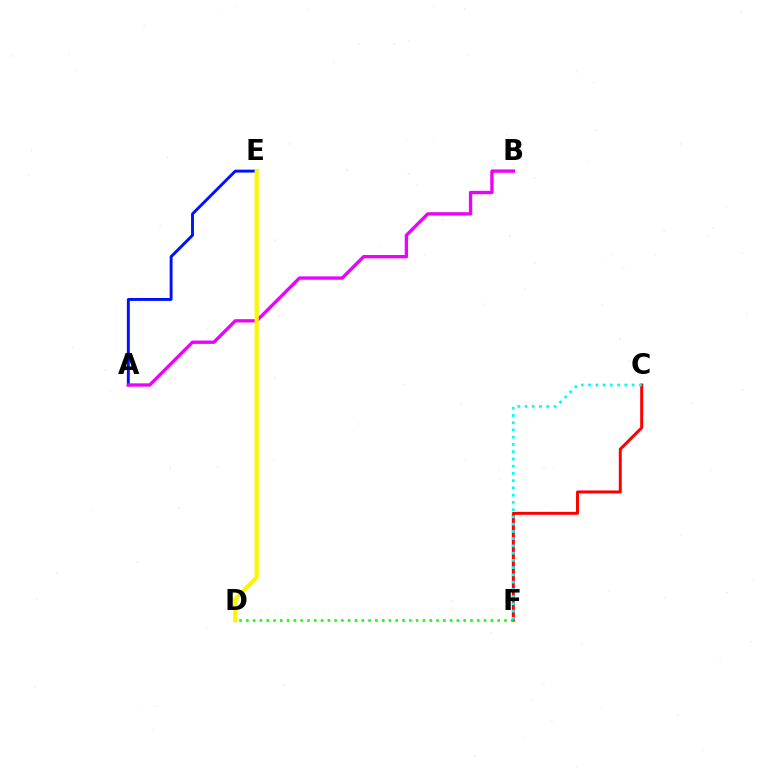{('A', 'E'): [{'color': '#0010ff', 'line_style': 'solid', 'thickness': 2.09}], ('A', 'B'): [{'color': '#ee00ff', 'line_style': 'solid', 'thickness': 2.4}], ('C', 'F'): [{'color': '#ff0000', 'line_style': 'solid', 'thickness': 2.14}, {'color': '#00fff6', 'line_style': 'dotted', 'thickness': 1.97}], ('D', 'E'): [{'color': '#fcf500', 'line_style': 'solid', 'thickness': 2.98}], ('D', 'F'): [{'color': '#08ff00', 'line_style': 'dotted', 'thickness': 1.85}]}